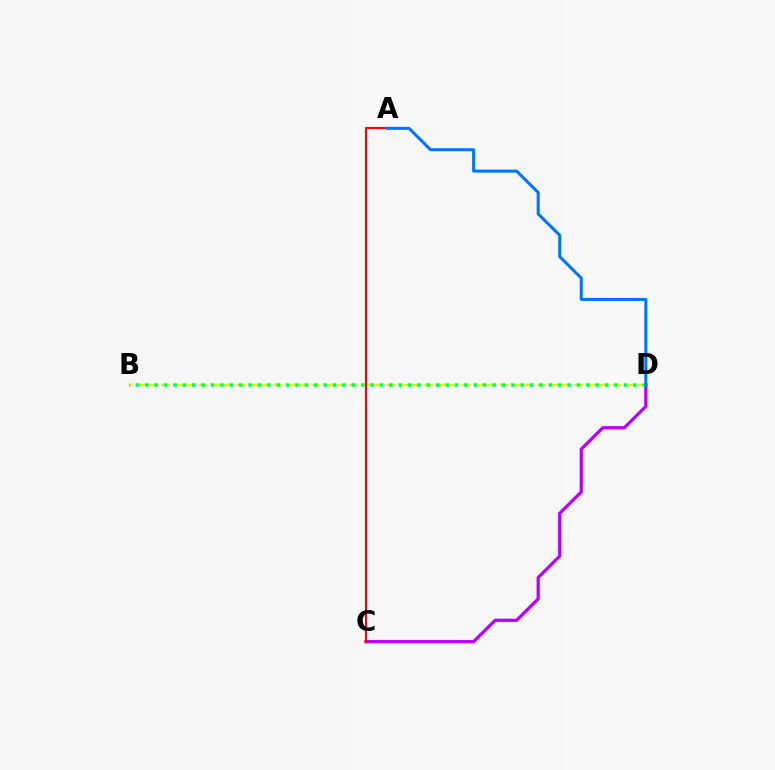{('C', 'D'): [{'color': '#b900ff', 'line_style': 'solid', 'thickness': 2.34}], ('B', 'D'): [{'color': '#d1ff00', 'line_style': 'dashed', 'thickness': 1.7}, {'color': '#00ff5c', 'line_style': 'dotted', 'thickness': 2.55}], ('A', 'C'): [{'color': '#ff0000', 'line_style': 'solid', 'thickness': 1.54}], ('A', 'D'): [{'color': '#0074ff', 'line_style': 'solid', 'thickness': 2.17}]}